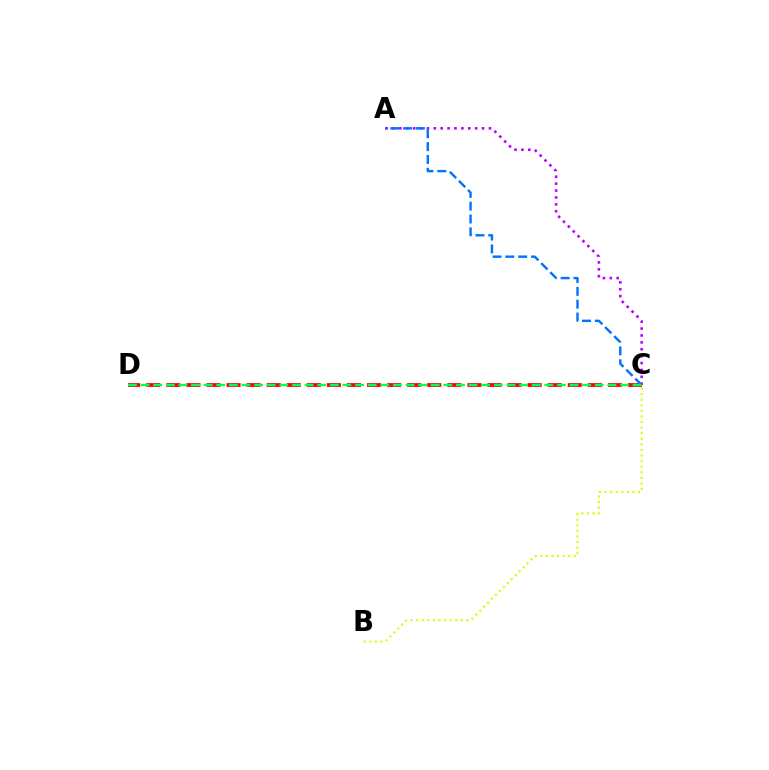{('A', 'C'): [{'color': '#b900ff', 'line_style': 'dotted', 'thickness': 1.87}, {'color': '#0074ff', 'line_style': 'dashed', 'thickness': 1.74}], ('C', 'D'): [{'color': '#ff0000', 'line_style': 'dashed', 'thickness': 2.73}, {'color': '#00ff5c', 'line_style': 'dashed', 'thickness': 1.71}], ('B', 'C'): [{'color': '#d1ff00', 'line_style': 'dotted', 'thickness': 1.52}]}